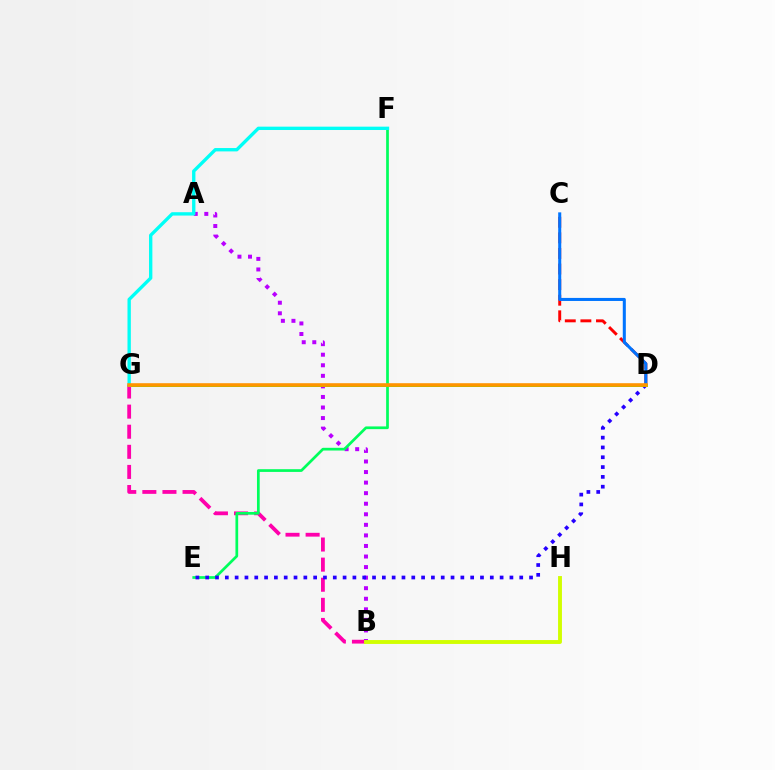{('B', 'G'): [{'color': '#ff00ac', 'line_style': 'dashed', 'thickness': 2.73}], ('A', 'B'): [{'color': '#b900ff', 'line_style': 'dotted', 'thickness': 2.87}], ('E', 'F'): [{'color': '#00ff5c', 'line_style': 'solid', 'thickness': 1.96}], ('B', 'H'): [{'color': '#d1ff00', 'line_style': 'solid', 'thickness': 2.8}], ('C', 'D'): [{'color': '#ff0000', 'line_style': 'dashed', 'thickness': 2.12}, {'color': '#0074ff', 'line_style': 'solid', 'thickness': 2.19}], ('D', 'E'): [{'color': '#2500ff', 'line_style': 'dotted', 'thickness': 2.67}], ('D', 'G'): [{'color': '#3dff00', 'line_style': 'solid', 'thickness': 2.11}, {'color': '#ff9400', 'line_style': 'solid', 'thickness': 2.59}], ('F', 'G'): [{'color': '#00fff6', 'line_style': 'solid', 'thickness': 2.41}]}